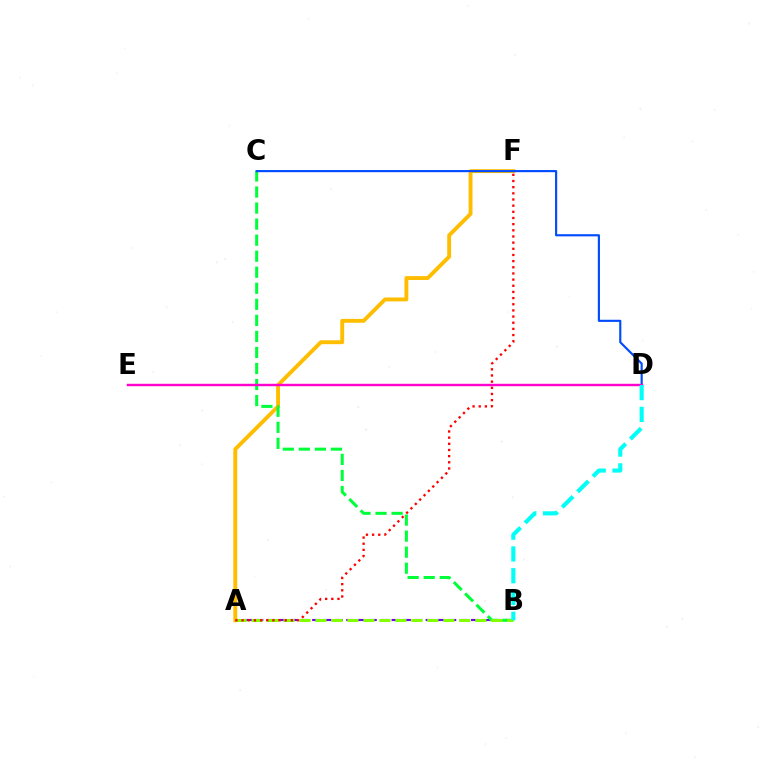{('A', 'B'): [{'color': '#7200ff', 'line_style': 'dashed', 'thickness': 1.54}, {'color': '#84ff00', 'line_style': 'dashed', 'thickness': 2.17}], ('A', 'F'): [{'color': '#ffbd00', 'line_style': 'solid', 'thickness': 2.79}, {'color': '#ff0000', 'line_style': 'dotted', 'thickness': 1.67}], ('B', 'C'): [{'color': '#00ff39', 'line_style': 'dashed', 'thickness': 2.18}], ('C', 'D'): [{'color': '#004bff', 'line_style': 'solid', 'thickness': 1.55}], ('D', 'E'): [{'color': '#ff00cf', 'line_style': 'solid', 'thickness': 1.74}], ('B', 'D'): [{'color': '#00fff6', 'line_style': 'dashed', 'thickness': 2.96}]}